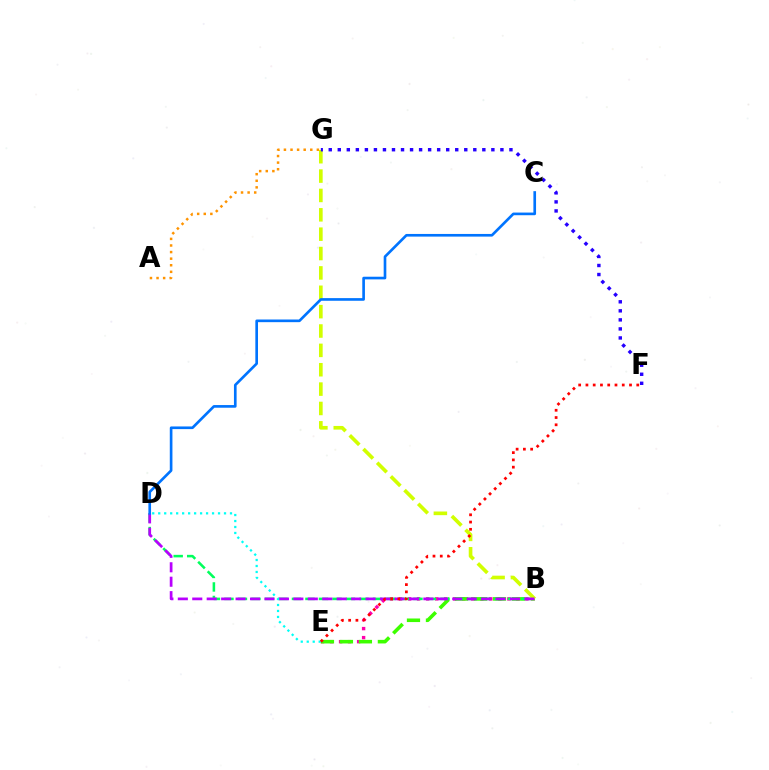{('B', 'E'): [{'color': '#ff00ac', 'line_style': 'dotted', 'thickness': 2.45}, {'color': '#3dff00', 'line_style': 'dashed', 'thickness': 2.58}], ('B', 'D'): [{'color': '#00ff5c', 'line_style': 'dashed', 'thickness': 1.83}, {'color': '#b900ff', 'line_style': 'dashed', 'thickness': 1.96}], ('B', 'G'): [{'color': '#d1ff00', 'line_style': 'dashed', 'thickness': 2.63}], ('F', 'G'): [{'color': '#2500ff', 'line_style': 'dotted', 'thickness': 2.45}], ('A', 'G'): [{'color': '#ff9400', 'line_style': 'dotted', 'thickness': 1.79}], ('D', 'E'): [{'color': '#00fff6', 'line_style': 'dotted', 'thickness': 1.63}], ('C', 'D'): [{'color': '#0074ff', 'line_style': 'solid', 'thickness': 1.91}], ('E', 'F'): [{'color': '#ff0000', 'line_style': 'dotted', 'thickness': 1.97}]}